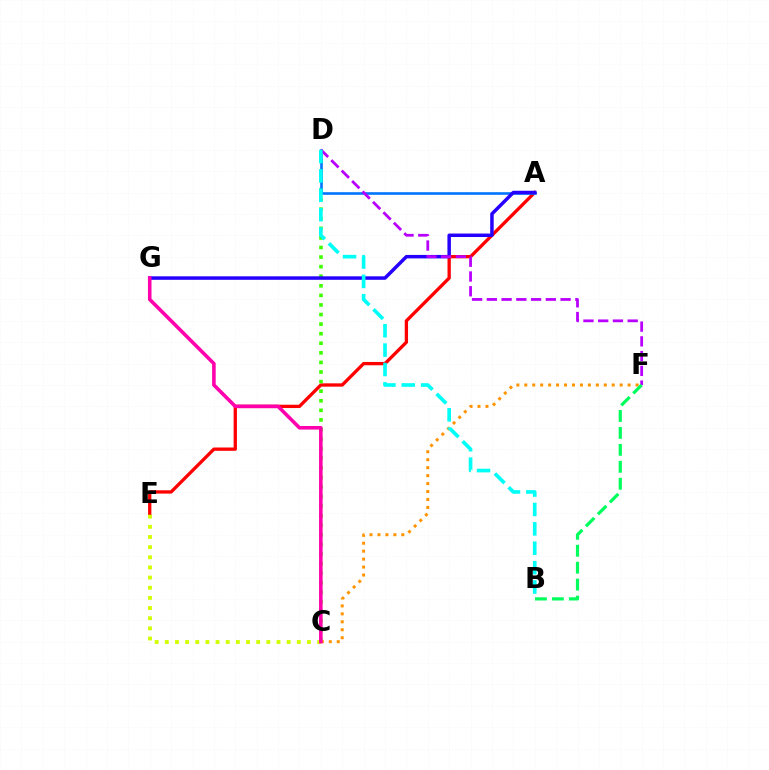{('A', 'E'): [{'color': '#ff0000', 'line_style': 'solid', 'thickness': 2.38}], ('C', 'D'): [{'color': '#3dff00', 'line_style': 'dotted', 'thickness': 2.6}], ('C', 'E'): [{'color': '#d1ff00', 'line_style': 'dotted', 'thickness': 2.76}], ('C', 'F'): [{'color': '#ff9400', 'line_style': 'dotted', 'thickness': 2.16}], ('A', 'D'): [{'color': '#0074ff', 'line_style': 'solid', 'thickness': 1.87}], ('A', 'G'): [{'color': '#2500ff', 'line_style': 'solid', 'thickness': 2.51}], ('D', 'F'): [{'color': '#b900ff', 'line_style': 'dashed', 'thickness': 2.0}], ('C', 'G'): [{'color': '#ff00ac', 'line_style': 'solid', 'thickness': 2.57}], ('B', 'F'): [{'color': '#00ff5c', 'line_style': 'dashed', 'thickness': 2.3}], ('B', 'D'): [{'color': '#00fff6', 'line_style': 'dashed', 'thickness': 2.63}]}